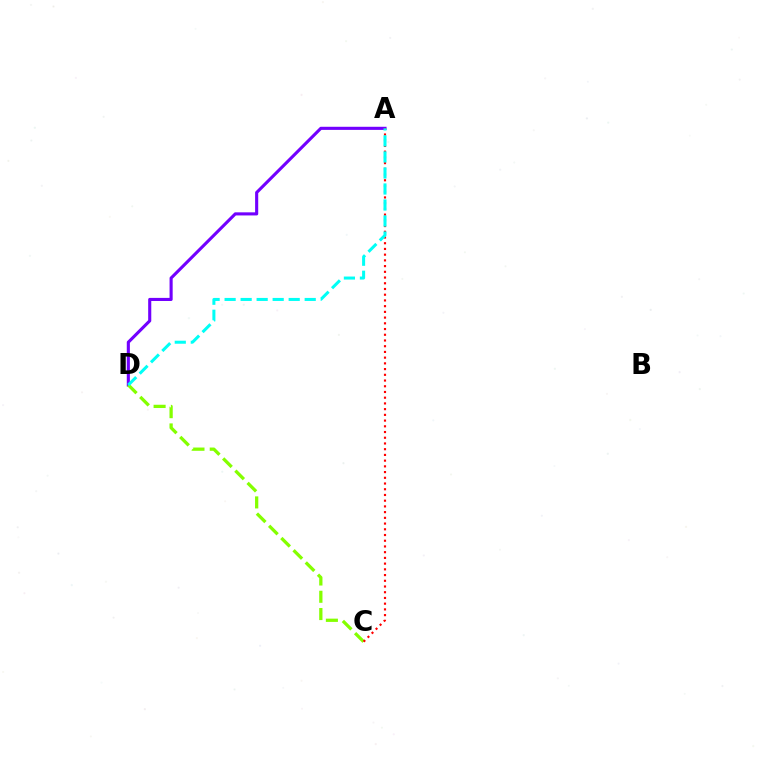{('A', 'D'): [{'color': '#7200ff', 'line_style': 'solid', 'thickness': 2.23}, {'color': '#00fff6', 'line_style': 'dashed', 'thickness': 2.18}], ('C', 'D'): [{'color': '#84ff00', 'line_style': 'dashed', 'thickness': 2.35}], ('A', 'C'): [{'color': '#ff0000', 'line_style': 'dotted', 'thickness': 1.55}]}